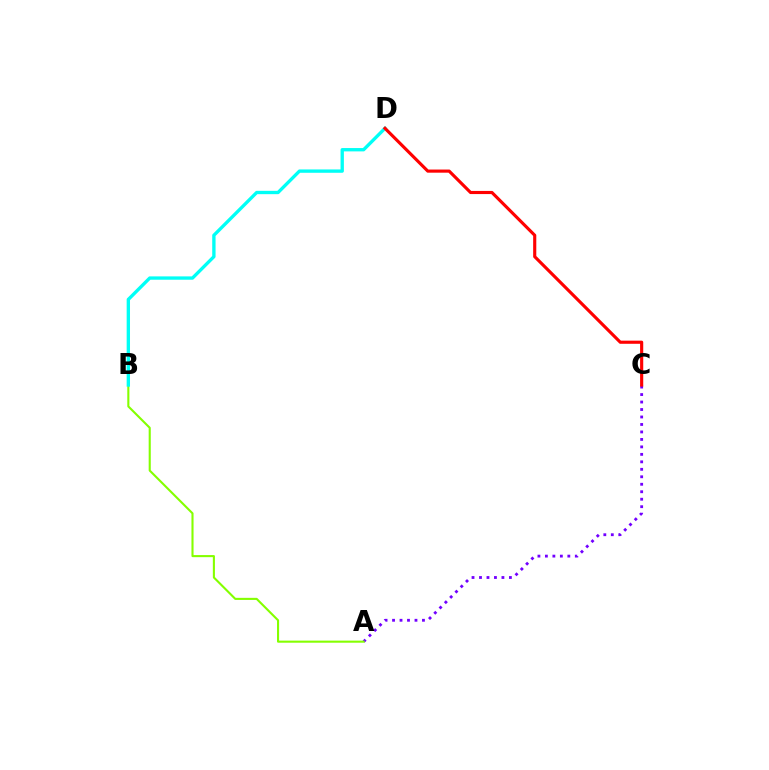{('A', 'C'): [{'color': '#7200ff', 'line_style': 'dotted', 'thickness': 2.03}], ('A', 'B'): [{'color': '#84ff00', 'line_style': 'solid', 'thickness': 1.51}], ('B', 'D'): [{'color': '#00fff6', 'line_style': 'solid', 'thickness': 2.4}], ('C', 'D'): [{'color': '#ff0000', 'line_style': 'solid', 'thickness': 2.26}]}